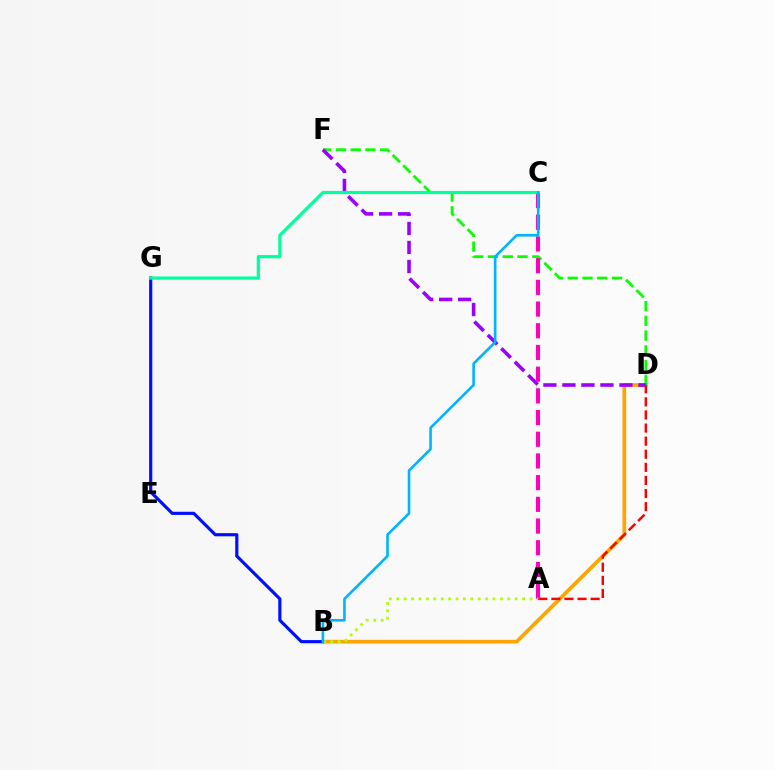{('B', 'D'): [{'color': '#ffa500', 'line_style': 'solid', 'thickness': 2.66}], ('A', 'D'): [{'color': '#ff0000', 'line_style': 'dashed', 'thickness': 1.78}], ('B', 'G'): [{'color': '#0010ff', 'line_style': 'solid', 'thickness': 2.29}], ('D', 'F'): [{'color': '#08ff00', 'line_style': 'dashed', 'thickness': 2.0}, {'color': '#9b00ff', 'line_style': 'dashed', 'thickness': 2.58}], ('A', 'C'): [{'color': '#ff00bd', 'line_style': 'dashed', 'thickness': 2.95}], ('A', 'B'): [{'color': '#b3ff00', 'line_style': 'dotted', 'thickness': 2.01}], ('C', 'G'): [{'color': '#00ff9d', 'line_style': 'solid', 'thickness': 2.29}], ('B', 'C'): [{'color': '#00b5ff', 'line_style': 'solid', 'thickness': 1.88}]}